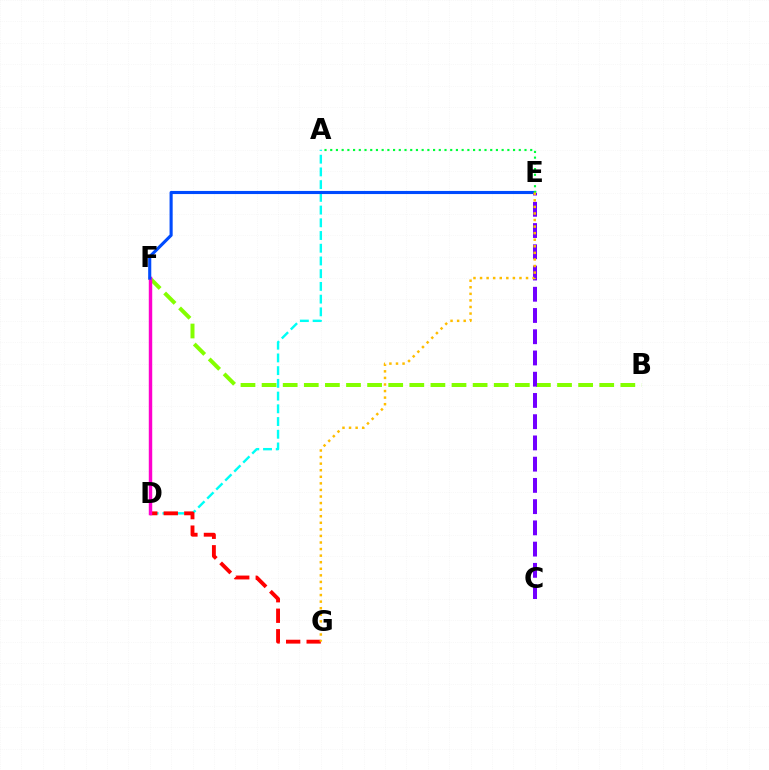{('A', 'D'): [{'color': '#00fff6', 'line_style': 'dashed', 'thickness': 1.73}], ('D', 'G'): [{'color': '#ff0000', 'line_style': 'dashed', 'thickness': 2.79}], ('B', 'F'): [{'color': '#84ff00', 'line_style': 'dashed', 'thickness': 2.87}], ('D', 'F'): [{'color': '#ff00cf', 'line_style': 'solid', 'thickness': 2.48}], ('E', 'F'): [{'color': '#004bff', 'line_style': 'solid', 'thickness': 2.24}], ('C', 'E'): [{'color': '#7200ff', 'line_style': 'dashed', 'thickness': 2.89}], ('A', 'E'): [{'color': '#00ff39', 'line_style': 'dotted', 'thickness': 1.55}], ('E', 'G'): [{'color': '#ffbd00', 'line_style': 'dotted', 'thickness': 1.79}]}